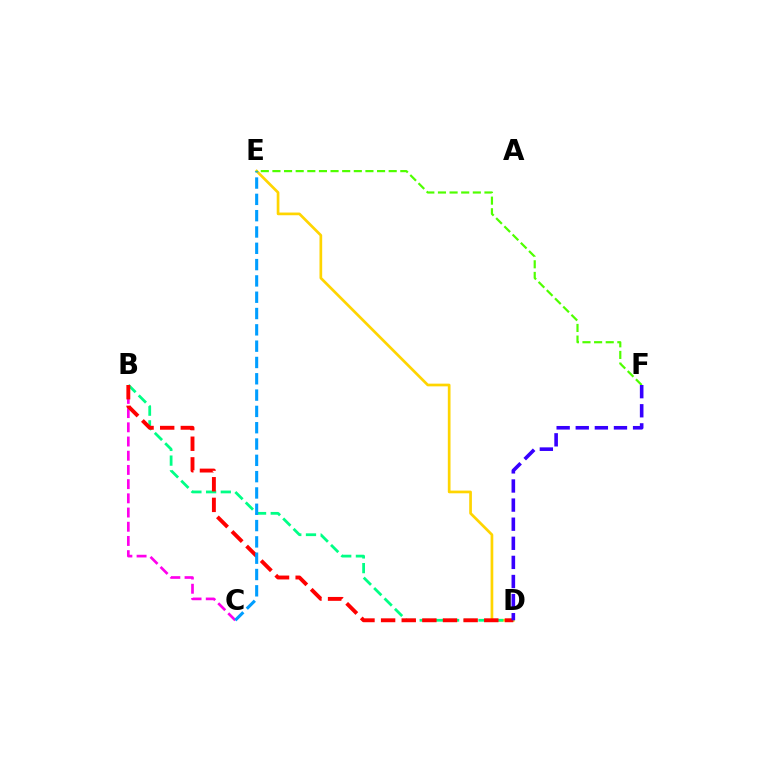{('D', 'E'): [{'color': '#ffd500', 'line_style': 'solid', 'thickness': 1.94}], ('B', 'D'): [{'color': '#00ff86', 'line_style': 'dashed', 'thickness': 2.0}, {'color': '#ff0000', 'line_style': 'dashed', 'thickness': 2.8}], ('B', 'C'): [{'color': '#ff00ed', 'line_style': 'dashed', 'thickness': 1.93}], ('C', 'E'): [{'color': '#009eff', 'line_style': 'dashed', 'thickness': 2.22}], ('E', 'F'): [{'color': '#4fff00', 'line_style': 'dashed', 'thickness': 1.58}], ('D', 'F'): [{'color': '#3700ff', 'line_style': 'dashed', 'thickness': 2.6}]}